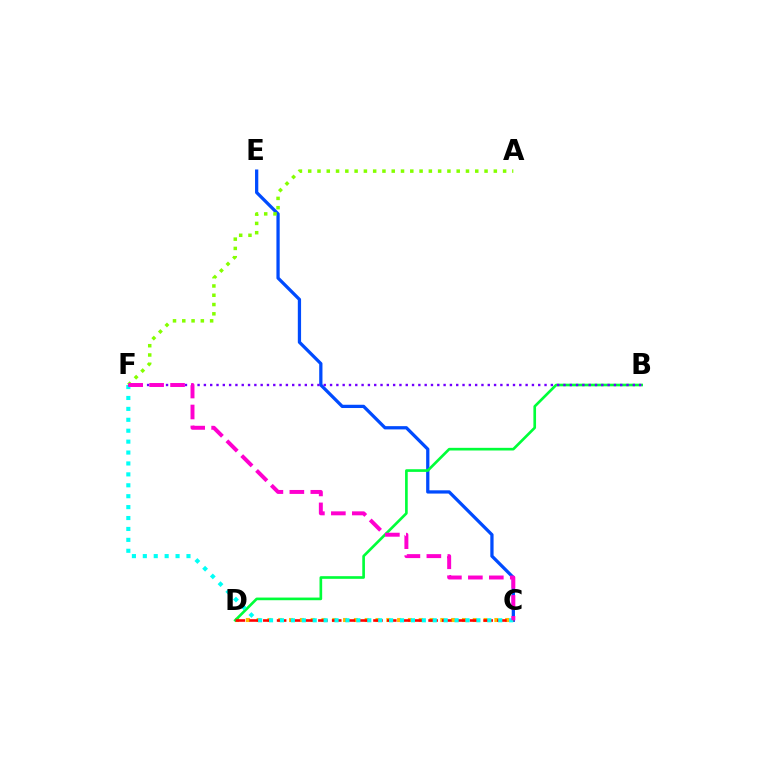{('C', 'D'): [{'color': '#ffbd00', 'line_style': 'dotted', 'thickness': 2.94}, {'color': '#ff0000', 'line_style': 'dashed', 'thickness': 1.87}], ('C', 'E'): [{'color': '#004bff', 'line_style': 'solid', 'thickness': 2.35}], ('B', 'D'): [{'color': '#00ff39', 'line_style': 'solid', 'thickness': 1.91}], ('C', 'F'): [{'color': '#00fff6', 'line_style': 'dotted', 'thickness': 2.97}, {'color': '#ff00cf', 'line_style': 'dashed', 'thickness': 2.85}], ('B', 'F'): [{'color': '#7200ff', 'line_style': 'dotted', 'thickness': 1.71}], ('A', 'F'): [{'color': '#84ff00', 'line_style': 'dotted', 'thickness': 2.52}]}